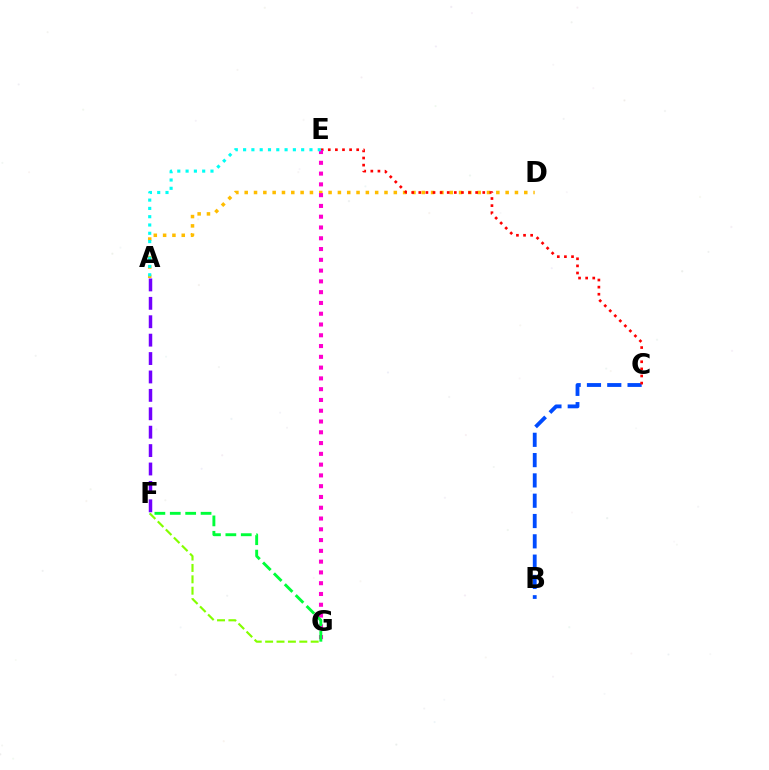{('B', 'C'): [{'color': '#004bff', 'line_style': 'dashed', 'thickness': 2.76}], ('F', 'G'): [{'color': '#84ff00', 'line_style': 'dashed', 'thickness': 1.55}, {'color': '#00ff39', 'line_style': 'dashed', 'thickness': 2.09}], ('A', 'D'): [{'color': '#ffbd00', 'line_style': 'dotted', 'thickness': 2.53}], ('A', 'F'): [{'color': '#7200ff', 'line_style': 'dashed', 'thickness': 2.5}], ('C', 'E'): [{'color': '#ff0000', 'line_style': 'dotted', 'thickness': 1.93}], ('E', 'G'): [{'color': '#ff00cf', 'line_style': 'dotted', 'thickness': 2.93}], ('A', 'E'): [{'color': '#00fff6', 'line_style': 'dotted', 'thickness': 2.25}]}